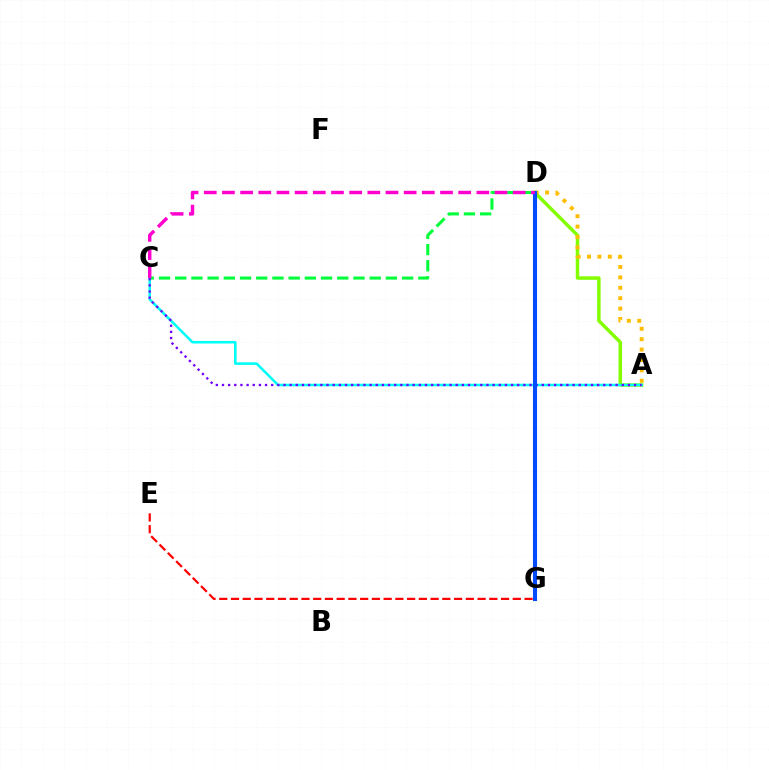{('E', 'G'): [{'color': '#ff0000', 'line_style': 'dashed', 'thickness': 1.6}], ('C', 'D'): [{'color': '#00ff39', 'line_style': 'dashed', 'thickness': 2.2}, {'color': '#ff00cf', 'line_style': 'dashed', 'thickness': 2.47}], ('A', 'D'): [{'color': '#84ff00', 'line_style': 'solid', 'thickness': 2.5}, {'color': '#ffbd00', 'line_style': 'dotted', 'thickness': 2.82}], ('A', 'C'): [{'color': '#00fff6', 'line_style': 'solid', 'thickness': 1.84}, {'color': '#7200ff', 'line_style': 'dotted', 'thickness': 1.67}], ('D', 'G'): [{'color': '#004bff', 'line_style': 'solid', 'thickness': 2.94}]}